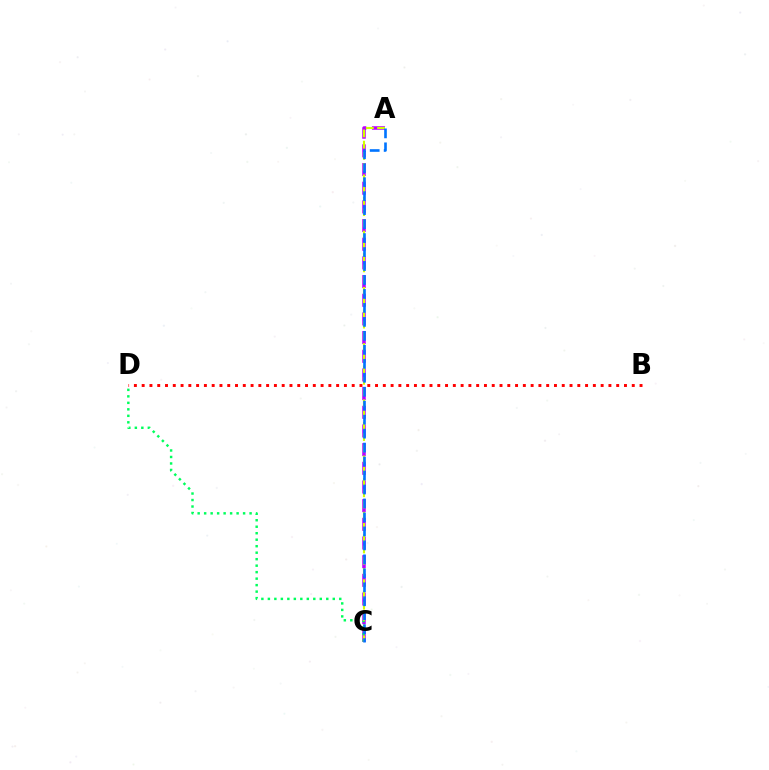{('A', 'C'): [{'color': '#b900ff', 'line_style': 'dashed', 'thickness': 2.54}, {'color': '#d1ff00', 'line_style': 'dashed', 'thickness': 1.53}, {'color': '#0074ff', 'line_style': 'dashed', 'thickness': 1.9}], ('C', 'D'): [{'color': '#00ff5c', 'line_style': 'dotted', 'thickness': 1.76}], ('B', 'D'): [{'color': '#ff0000', 'line_style': 'dotted', 'thickness': 2.11}]}